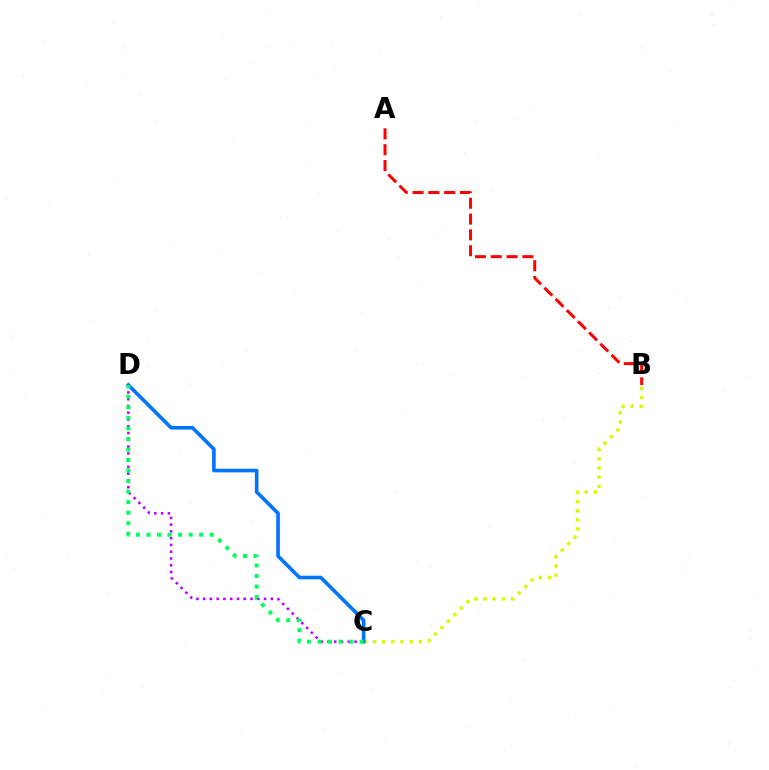{('C', 'D'): [{'color': '#b900ff', 'line_style': 'dotted', 'thickness': 1.84}, {'color': '#0074ff', 'line_style': 'solid', 'thickness': 2.6}, {'color': '#00ff5c', 'line_style': 'dotted', 'thickness': 2.86}], ('B', 'C'): [{'color': '#d1ff00', 'line_style': 'dotted', 'thickness': 2.49}], ('A', 'B'): [{'color': '#ff0000', 'line_style': 'dashed', 'thickness': 2.15}]}